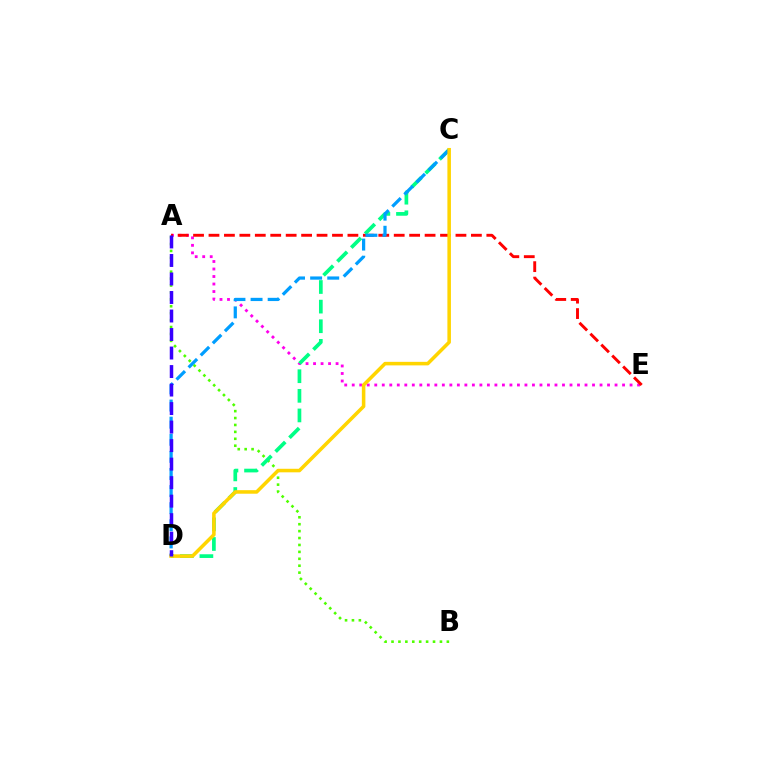{('A', 'E'): [{'color': '#ff00ed', 'line_style': 'dotted', 'thickness': 2.04}, {'color': '#ff0000', 'line_style': 'dashed', 'thickness': 2.1}], ('A', 'B'): [{'color': '#4fff00', 'line_style': 'dotted', 'thickness': 1.88}], ('C', 'D'): [{'color': '#00ff86', 'line_style': 'dashed', 'thickness': 2.66}, {'color': '#009eff', 'line_style': 'dashed', 'thickness': 2.32}, {'color': '#ffd500', 'line_style': 'solid', 'thickness': 2.55}], ('A', 'D'): [{'color': '#3700ff', 'line_style': 'dashed', 'thickness': 2.51}]}